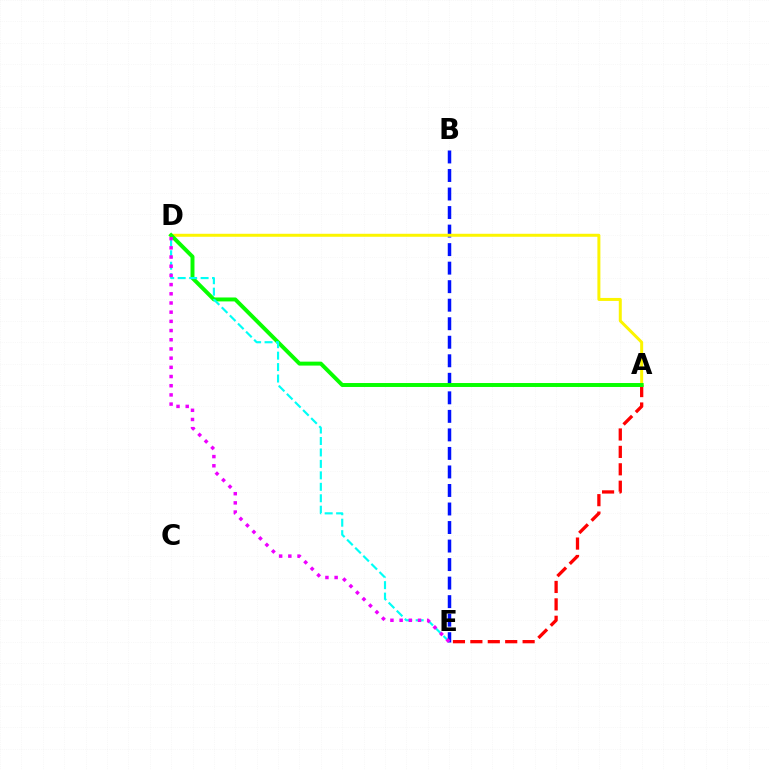{('A', 'E'): [{'color': '#ff0000', 'line_style': 'dashed', 'thickness': 2.37}], ('B', 'E'): [{'color': '#0010ff', 'line_style': 'dashed', 'thickness': 2.52}], ('A', 'D'): [{'color': '#fcf500', 'line_style': 'solid', 'thickness': 2.15}, {'color': '#08ff00', 'line_style': 'solid', 'thickness': 2.84}], ('D', 'E'): [{'color': '#00fff6', 'line_style': 'dashed', 'thickness': 1.56}, {'color': '#ee00ff', 'line_style': 'dotted', 'thickness': 2.5}]}